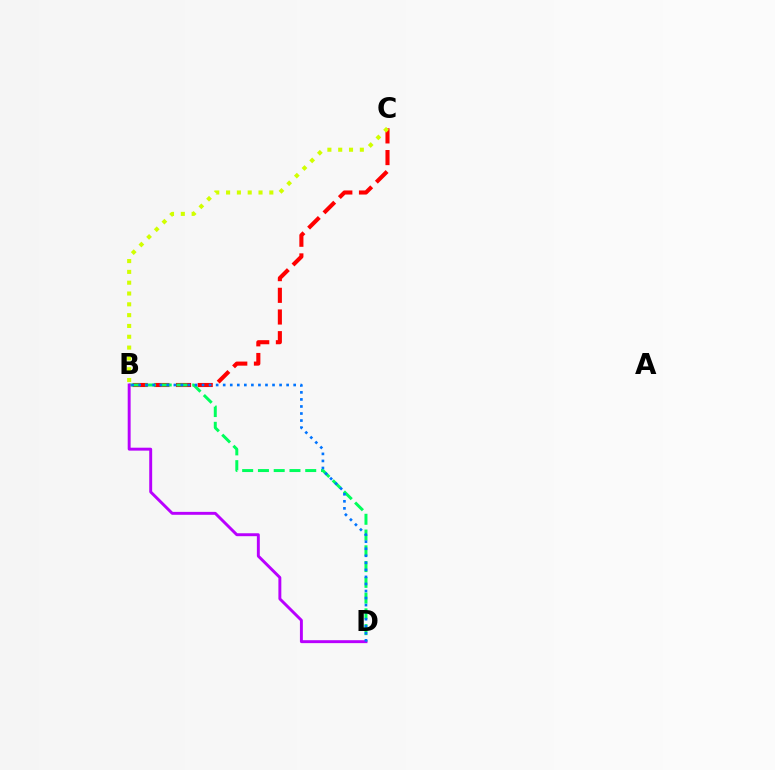{('B', 'C'): [{'color': '#ff0000', 'line_style': 'dashed', 'thickness': 2.94}, {'color': '#d1ff00', 'line_style': 'dotted', 'thickness': 2.94}], ('B', 'D'): [{'color': '#00ff5c', 'line_style': 'dashed', 'thickness': 2.14}, {'color': '#b900ff', 'line_style': 'solid', 'thickness': 2.11}, {'color': '#0074ff', 'line_style': 'dotted', 'thickness': 1.91}]}